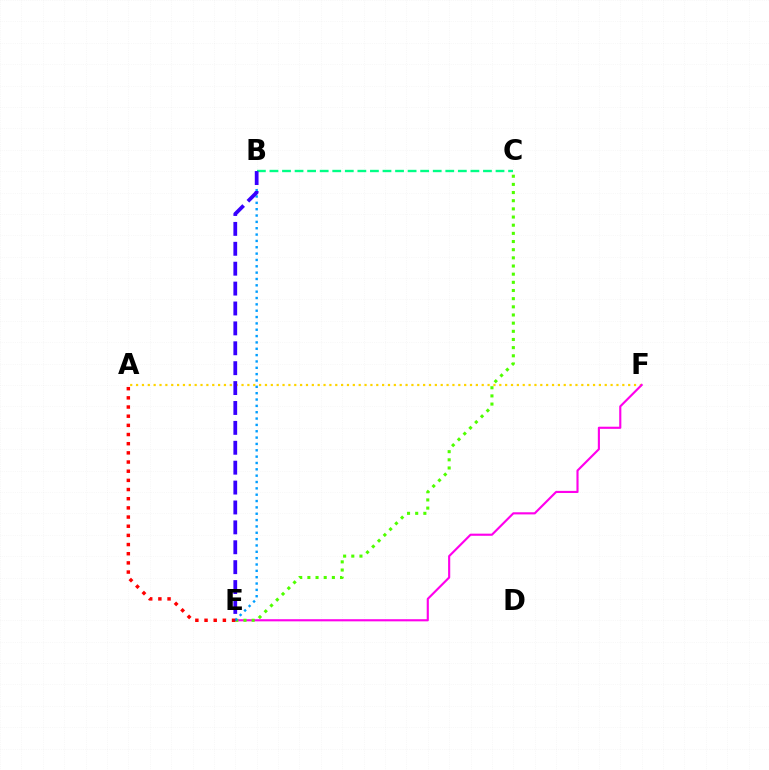{('A', 'F'): [{'color': '#ffd500', 'line_style': 'dotted', 'thickness': 1.59}], ('E', 'F'): [{'color': '#ff00ed', 'line_style': 'solid', 'thickness': 1.54}], ('C', 'E'): [{'color': '#4fff00', 'line_style': 'dotted', 'thickness': 2.22}], ('B', 'E'): [{'color': '#009eff', 'line_style': 'dotted', 'thickness': 1.72}, {'color': '#3700ff', 'line_style': 'dashed', 'thickness': 2.7}], ('A', 'E'): [{'color': '#ff0000', 'line_style': 'dotted', 'thickness': 2.49}], ('B', 'C'): [{'color': '#00ff86', 'line_style': 'dashed', 'thickness': 1.71}]}